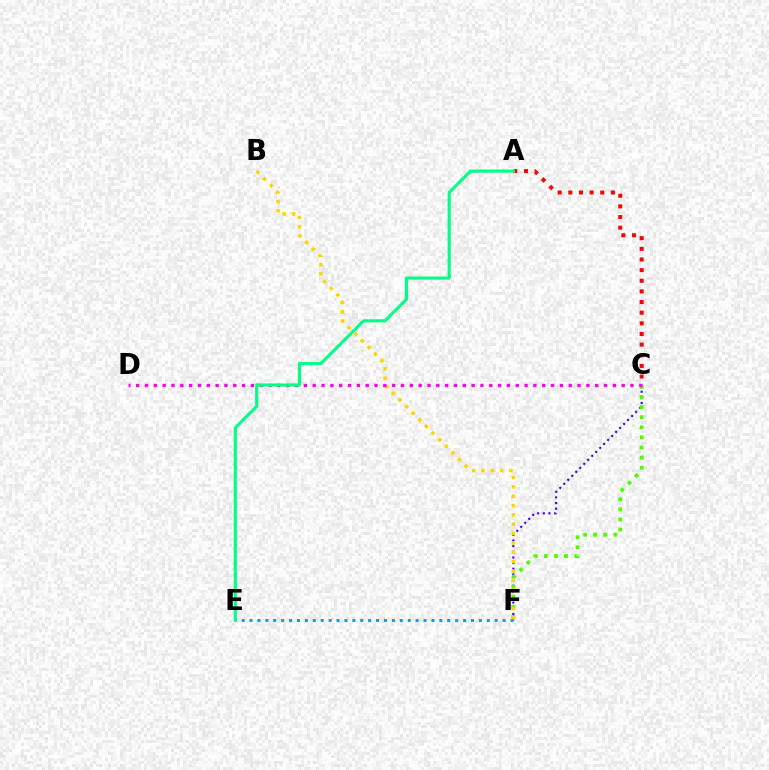{('A', 'C'): [{'color': '#ff0000', 'line_style': 'dotted', 'thickness': 2.89}], ('C', 'F'): [{'color': '#3700ff', 'line_style': 'dotted', 'thickness': 1.53}, {'color': '#4fff00', 'line_style': 'dotted', 'thickness': 2.74}], ('E', 'F'): [{'color': '#009eff', 'line_style': 'dotted', 'thickness': 2.15}], ('B', 'F'): [{'color': '#ffd500', 'line_style': 'dotted', 'thickness': 2.54}], ('C', 'D'): [{'color': '#ff00ed', 'line_style': 'dotted', 'thickness': 2.4}], ('A', 'E'): [{'color': '#00ff86', 'line_style': 'solid', 'thickness': 2.24}]}